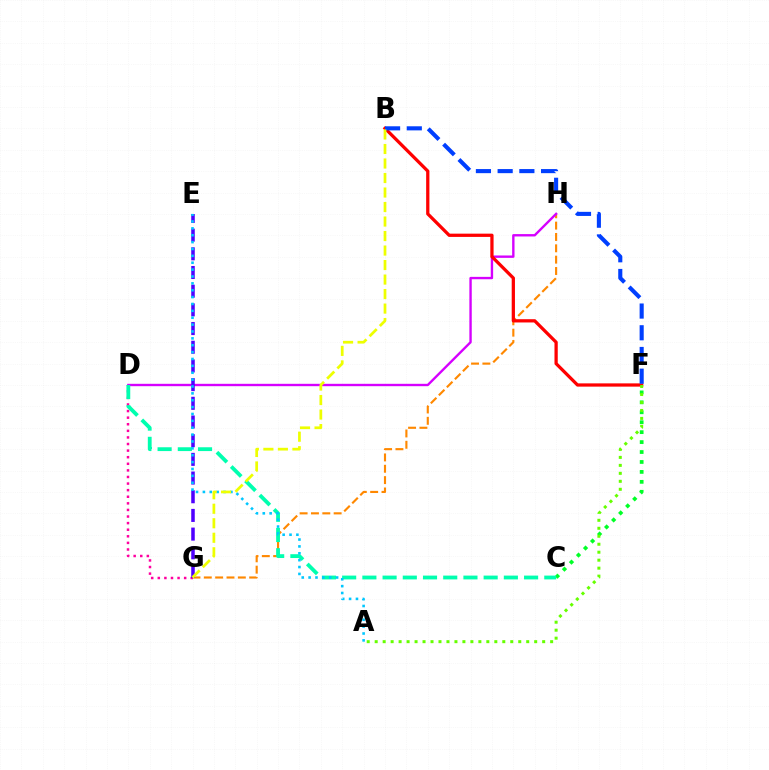{('C', 'F'): [{'color': '#00ff27', 'line_style': 'dotted', 'thickness': 2.7}], ('G', 'H'): [{'color': '#ff8800', 'line_style': 'dashed', 'thickness': 1.54}], ('D', 'G'): [{'color': '#ff00a0', 'line_style': 'dotted', 'thickness': 1.79}], ('D', 'H'): [{'color': '#d600ff', 'line_style': 'solid', 'thickness': 1.71}], ('C', 'D'): [{'color': '#00ffaf', 'line_style': 'dashed', 'thickness': 2.75}], ('B', 'F'): [{'color': '#ff0000', 'line_style': 'solid', 'thickness': 2.35}, {'color': '#003fff', 'line_style': 'dashed', 'thickness': 2.95}], ('E', 'G'): [{'color': '#4f00ff', 'line_style': 'dashed', 'thickness': 2.54}], ('A', 'E'): [{'color': '#00c7ff', 'line_style': 'dotted', 'thickness': 1.87}], ('A', 'F'): [{'color': '#66ff00', 'line_style': 'dotted', 'thickness': 2.17}], ('B', 'G'): [{'color': '#eeff00', 'line_style': 'dashed', 'thickness': 1.97}]}